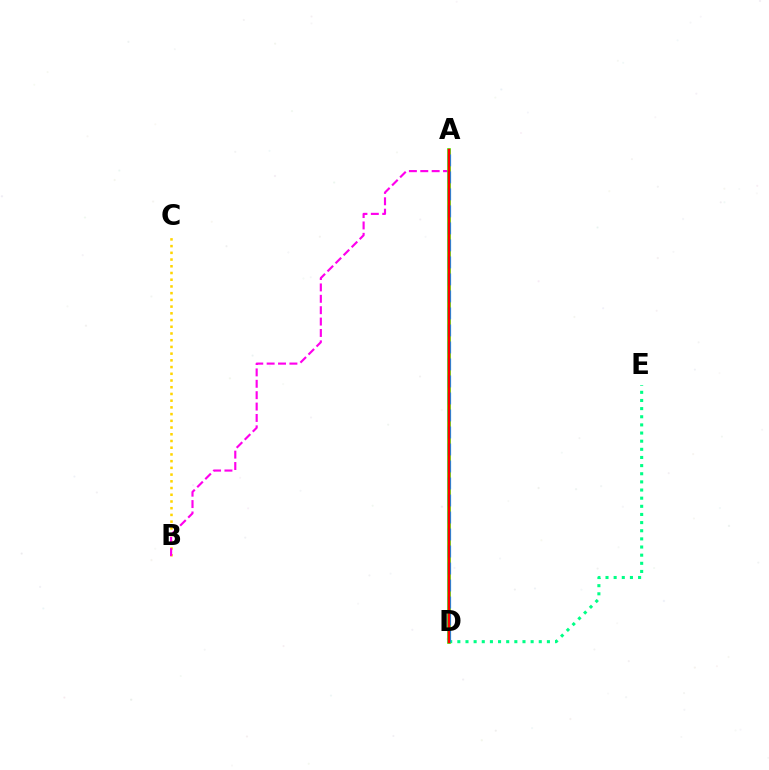{('D', 'E'): [{'color': '#00ff86', 'line_style': 'dotted', 'thickness': 2.21}], ('B', 'C'): [{'color': '#ffd500', 'line_style': 'dotted', 'thickness': 1.83}], ('A', 'B'): [{'color': '#ff00ed', 'line_style': 'dashed', 'thickness': 1.55}], ('A', 'D'): [{'color': '#4fff00', 'line_style': 'solid', 'thickness': 2.68}, {'color': '#3700ff', 'line_style': 'solid', 'thickness': 1.55}, {'color': '#009eff', 'line_style': 'dashed', 'thickness': 2.31}, {'color': '#ff0000', 'line_style': 'solid', 'thickness': 1.74}]}